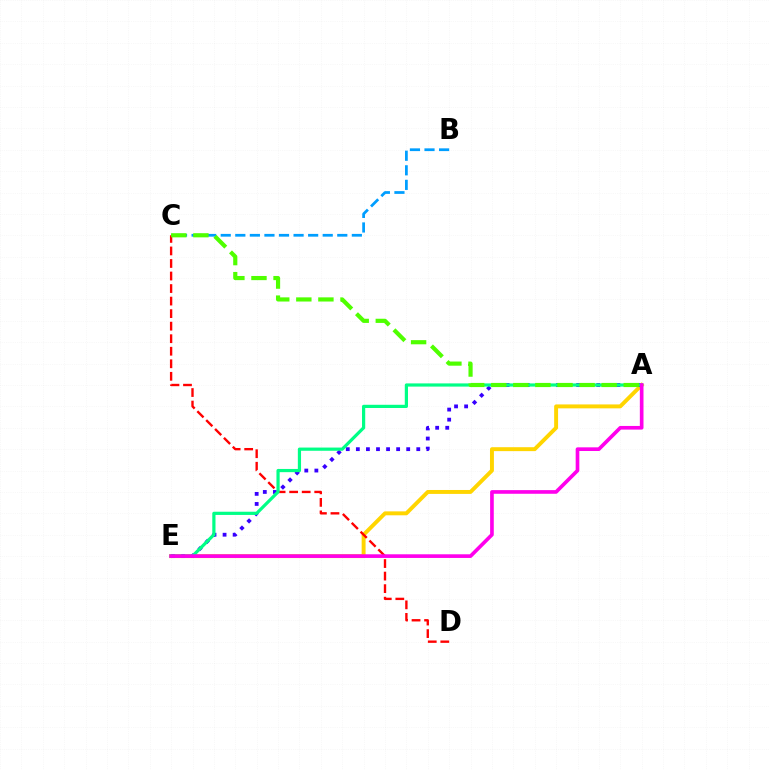{('A', 'E'): [{'color': '#ffd500', 'line_style': 'solid', 'thickness': 2.83}, {'color': '#3700ff', 'line_style': 'dotted', 'thickness': 2.74}, {'color': '#00ff86', 'line_style': 'solid', 'thickness': 2.31}, {'color': '#ff00ed', 'line_style': 'solid', 'thickness': 2.63}], ('B', 'C'): [{'color': '#009eff', 'line_style': 'dashed', 'thickness': 1.98}], ('C', 'D'): [{'color': '#ff0000', 'line_style': 'dashed', 'thickness': 1.7}], ('A', 'C'): [{'color': '#4fff00', 'line_style': 'dashed', 'thickness': 3.0}]}